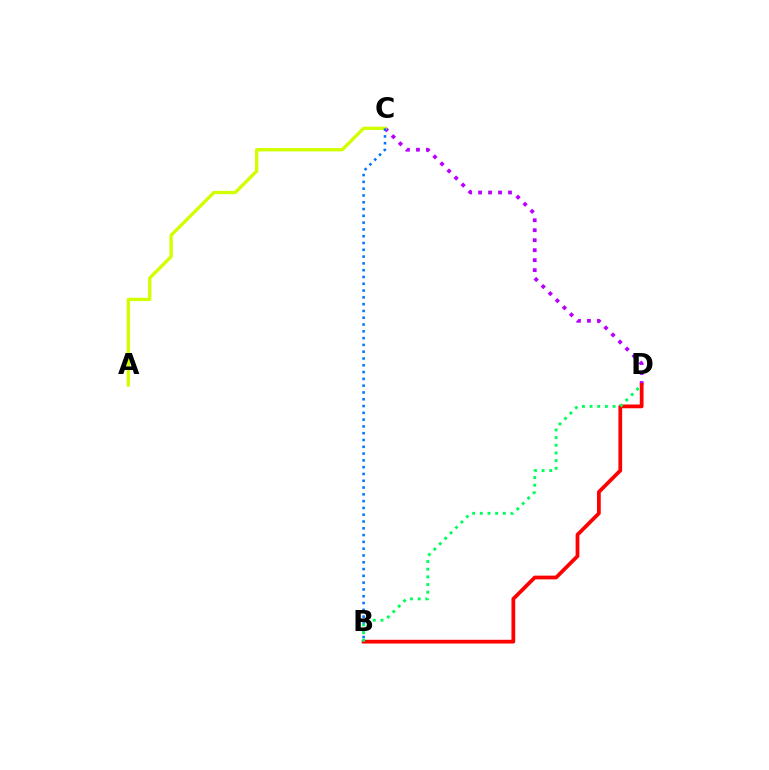{('C', 'D'): [{'color': '#b900ff', 'line_style': 'dotted', 'thickness': 2.71}], ('B', 'D'): [{'color': '#ff0000', 'line_style': 'solid', 'thickness': 2.7}, {'color': '#00ff5c', 'line_style': 'dotted', 'thickness': 2.08}], ('A', 'C'): [{'color': '#d1ff00', 'line_style': 'solid', 'thickness': 2.4}], ('B', 'C'): [{'color': '#0074ff', 'line_style': 'dotted', 'thickness': 1.85}]}